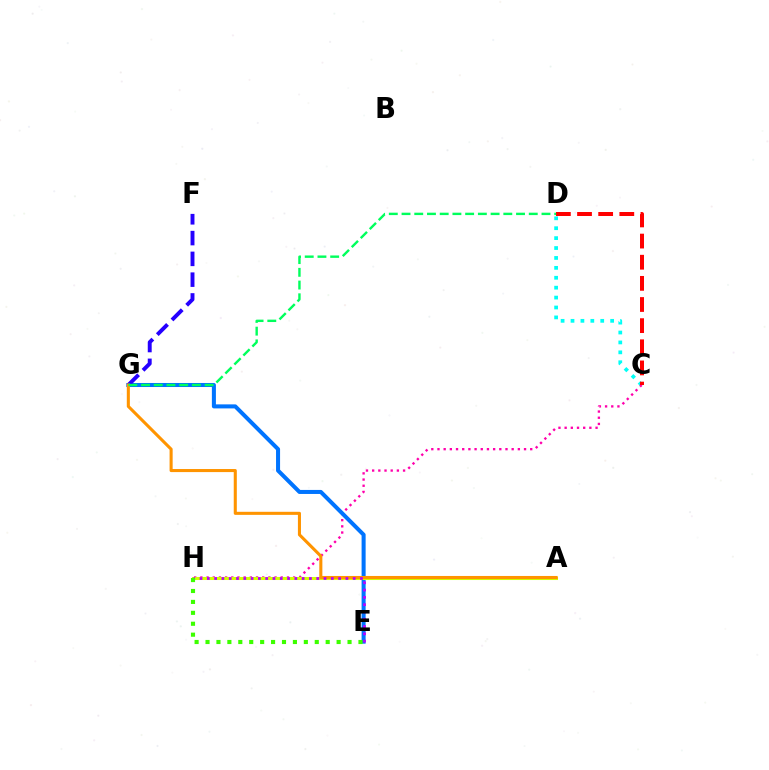{('C', 'D'): [{'color': '#00fff6', 'line_style': 'dotted', 'thickness': 2.69}, {'color': '#ff0000', 'line_style': 'dashed', 'thickness': 2.87}], ('C', 'H'): [{'color': '#ff00ac', 'line_style': 'dotted', 'thickness': 1.68}], ('E', 'G'): [{'color': '#0074ff', 'line_style': 'solid', 'thickness': 2.9}], ('F', 'G'): [{'color': '#2500ff', 'line_style': 'dashed', 'thickness': 2.82}], ('A', 'H'): [{'color': '#d1ff00', 'line_style': 'solid', 'thickness': 2.19}], ('A', 'G'): [{'color': '#ff9400', 'line_style': 'solid', 'thickness': 2.21}], ('D', 'G'): [{'color': '#00ff5c', 'line_style': 'dashed', 'thickness': 1.73}], ('E', 'H'): [{'color': '#b900ff', 'line_style': 'dotted', 'thickness': 1.98}, {'color': '#3dff00', 'line_style': 'dotted', 'thickness': 2.97}]}